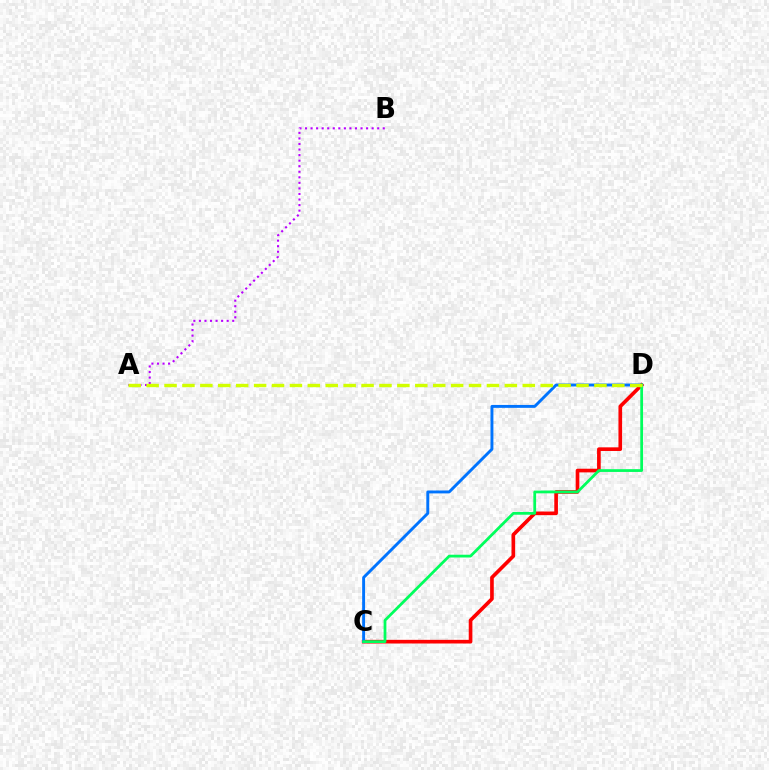{('A', 'B'): [{'color': '#b900ff', 'line_style': 'dotted', 'thickness': 1.51}], ('C', 'D'): [{'color': '#ff0000', 'line_style': 'solid', 'thickness': 2.63}, {'color': '#0074ff', 'line_style': 'solid', 'thickness': 2.09}, {'color': '#00ff5c', 'line_style': 'solid', 'thickness': 1.99}], ('A', 'D'): [{'color': '#d1ff00', 'line_style': 'dashed', 'thickness': 2.43}]}